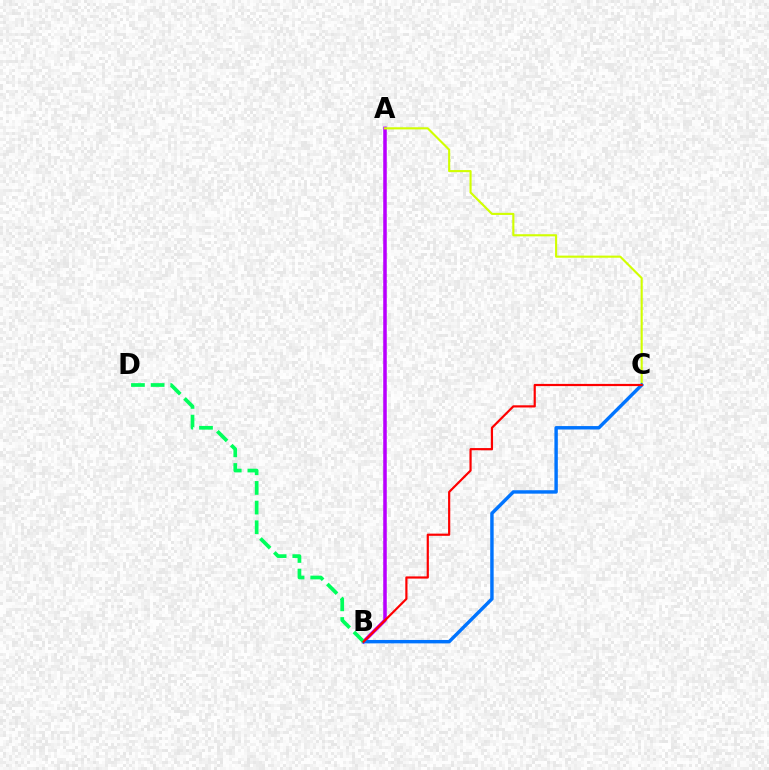{('A', 'B'): [{'color': '#b900ff', 'line_style': 'solid', 'thickness': 2.55}], ('A', 'C'): [{'color': '#d1ff00', 'line_style': 'solid', 'thickness': 1.53}], ('B', 'C'): [{'color': '#0074ff', 'line_style': 'solid', 'thickness': 2.46}, {'color': '#ff0000', 'line_style': 'solid', 'thickness': 1.58}], ('B', 'D'): [{'color': '#00ff5c', 'line_style': 'dashed', 'thickness': 2.67}]}